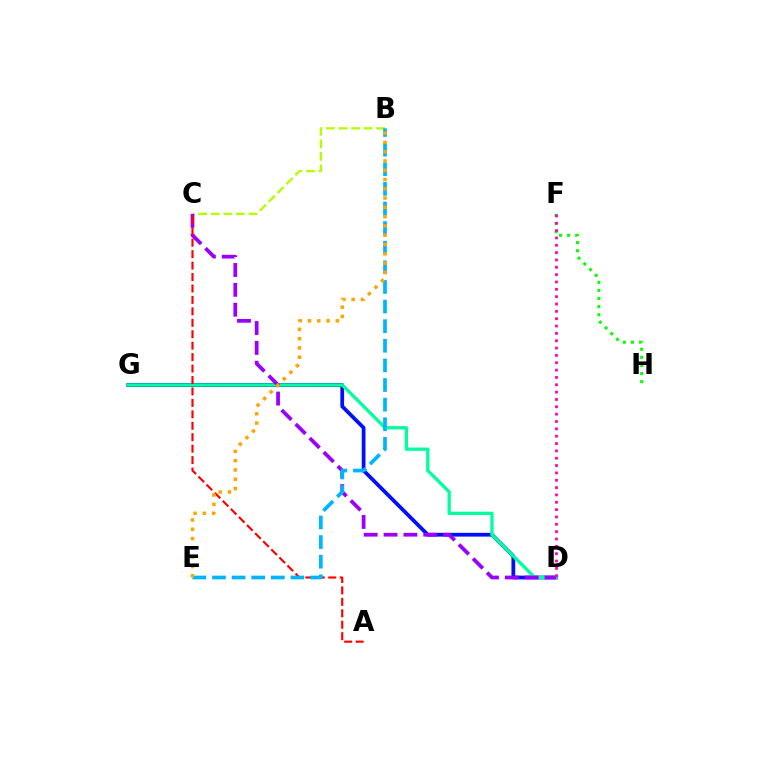{('D', 'G'): [{'color': '#0010ff', 'line_style': 'solid', 'thickness': 2.7}, {'color': '#00ff9d', 'line_style': 'solid', 'thickness': 2.37}], ('B', 'C'): [{'color': '#b3ff00', 'line_style': 'dashed', 'thickness': 1.7}], ('C', 'D'): [{'color': '#9b00ff', 'line_style': 'dashed', 'thickness': 2.7}], ('A', 'C'): [{'color': '#ff0000', 'line_style': 'dashed', 'thickness': 1.55}], ('B', 'E'): [{'color': '#00b5ff', 'line_style': 'dashed', 'thickness': 2.66}, {'color': '#ffa500', 'line_style': 'dotted', 'thickness': 2.52}], ('F', 'H'): [{'color': '#08ff00', 'line_style': 'dotted', 'thickness': 2.2}], ('D', 'F'): [{'color': '#ff00bd', 'line_style': 'dotted', 'thickness': 2.0}]}